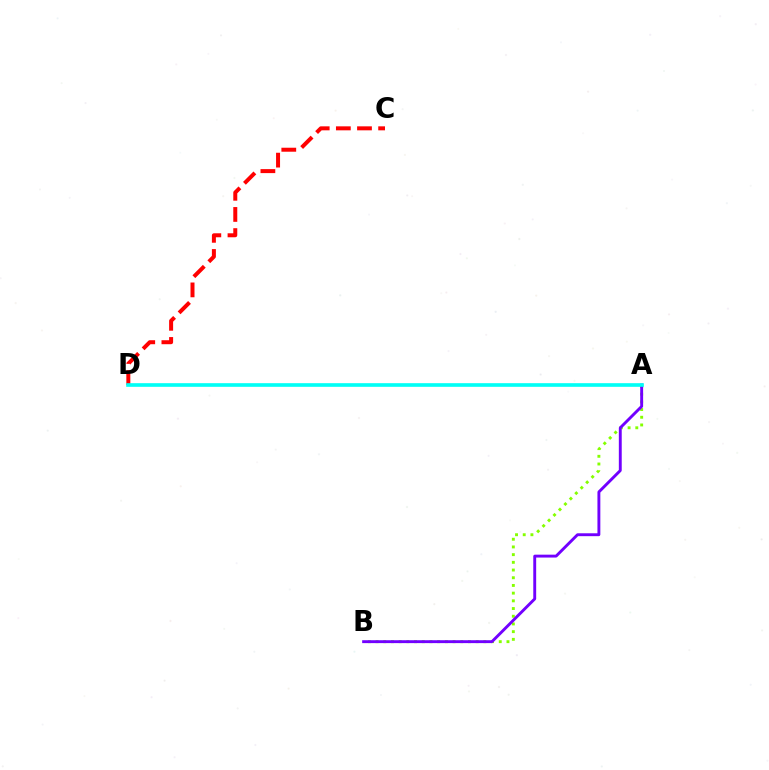{('A', 'B'): [{'color': '#84ff00', 'line_style': 'dotted', 'thickness': 2.09}, {'color': '#7200ff', 'line_style': 'solid', 'thickness': 2.08}], ('C', 'D'): [{'color': '#ff0000', 'line_style': 'dashed', 'thickness': 2.87}], ('A', 'D'): [{'color': '#00fff6', 'line_style': 'solid', 'thickness': 2.62}]}